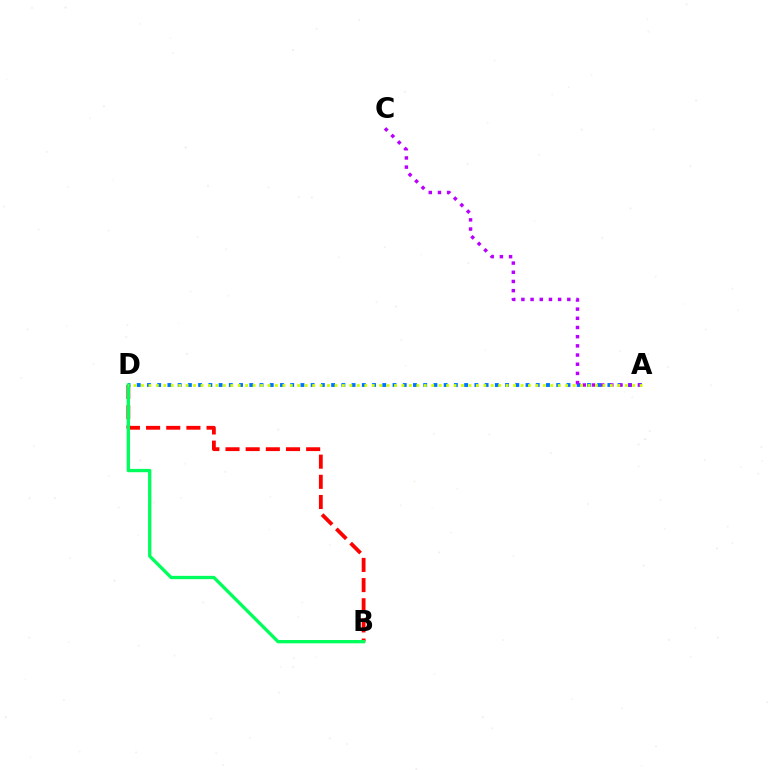{('B', 'D'): [{'color': '#ff0000', 'line_style': 'dashed', 'thickness': 2.74}, {'color': '#00ff5c', 'line_style': 'solid', 'thickness': 2.38}], ('A', 'D'): [{'color': '#0074ff', 'line_style': 'dotted', 'thickness': 2.78}, {'color': '#d1ff00', 'line_style': 'dotted', 'thickness': 2.02}], ('A', 'C'): [{'color': '#b900ff', 'line_style': 'dotted', 'thickness': 2.5}]}